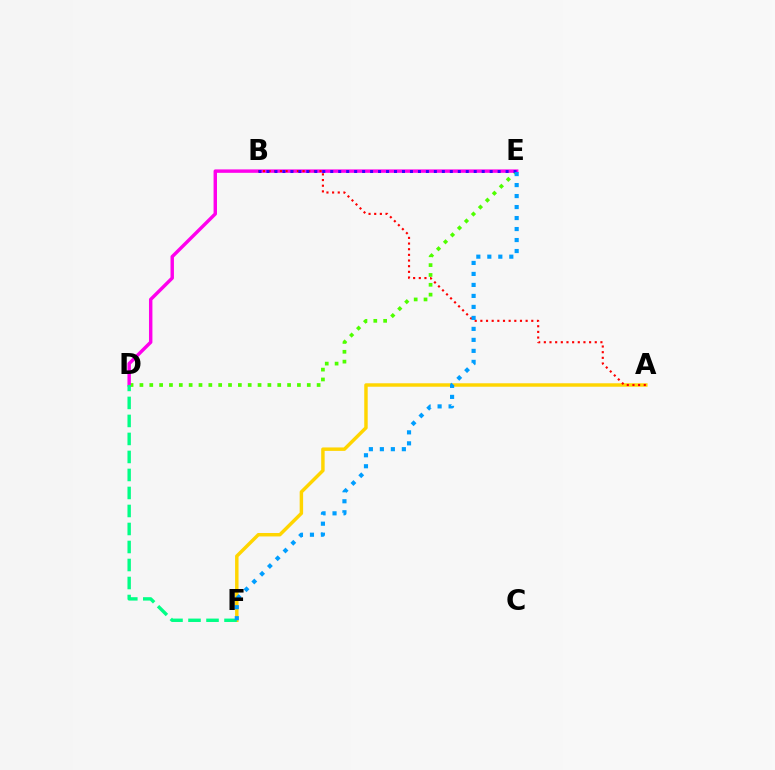{('D', 'E'): [{'color': '#4fff00', 'line_style': 'dotted', 'thickness': 2.67}, {'color': '#ff00ed', 'line_style': 'solid', 'thickness': 2.47}], ('A', 'F'): [{'color': '#ffd500', 'line_style': 'solid', 'thickness': 2.48}], ('A', 'B'): [{'color': '#ff0000', 'line_style': 'dotted', 'thickness': 1.54}], ('D', 'F'): [{'color': '#00ff86', 'line_style': 'dashed', 'thickness': 2.45}], ('B', 'E'): [{'color': '#3700ff', 'line_style': 'dotted', 'thickness': 2.17}], ('E', 'F'): [{'color': '#009eff', 'line_style': 'dotted', 'thickness': 2.99}]}